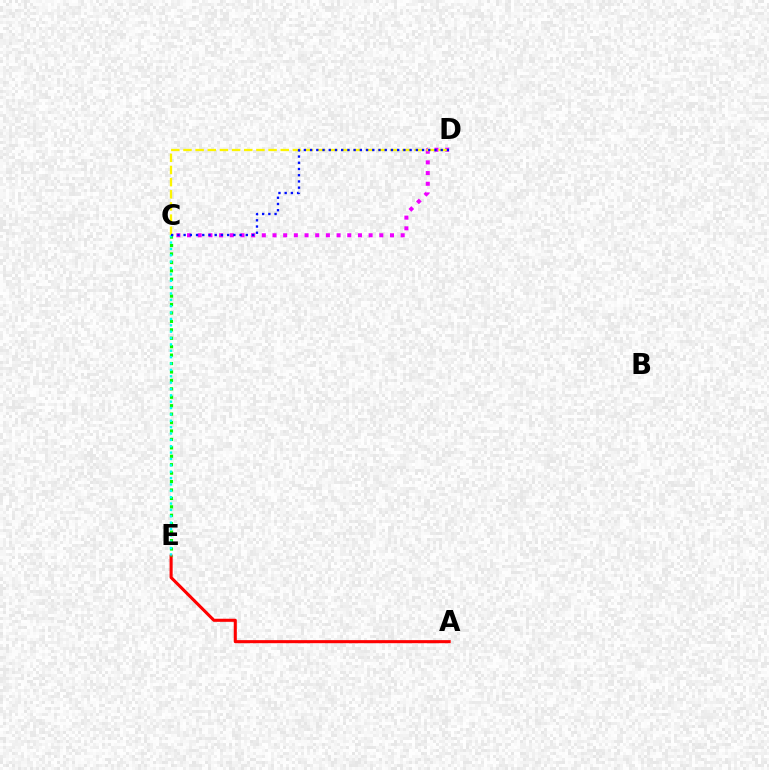{('A', 'E'): [{'color': '#ff0000', 'line_style': 'solid', 'thickness': 2.21}], ('C', 'E'): [{'color': '#08ff00', 'line_style': 'dotted', 'thickness': 2.29}, {'color': '#00fff6', 'line_style': 'dotted', 'thickness': 1.73}], ('C', 'D'): [{'color': '#ee00ff', 'line_style': 'dotted', 'thickness': 2.9}, {'color': '#fcf500', 'line_style': 'dashed', 'thickness': 1.65}, {'color': '#0010ff', 'line_style': 'dotted', 'thickness': 1.69}]}